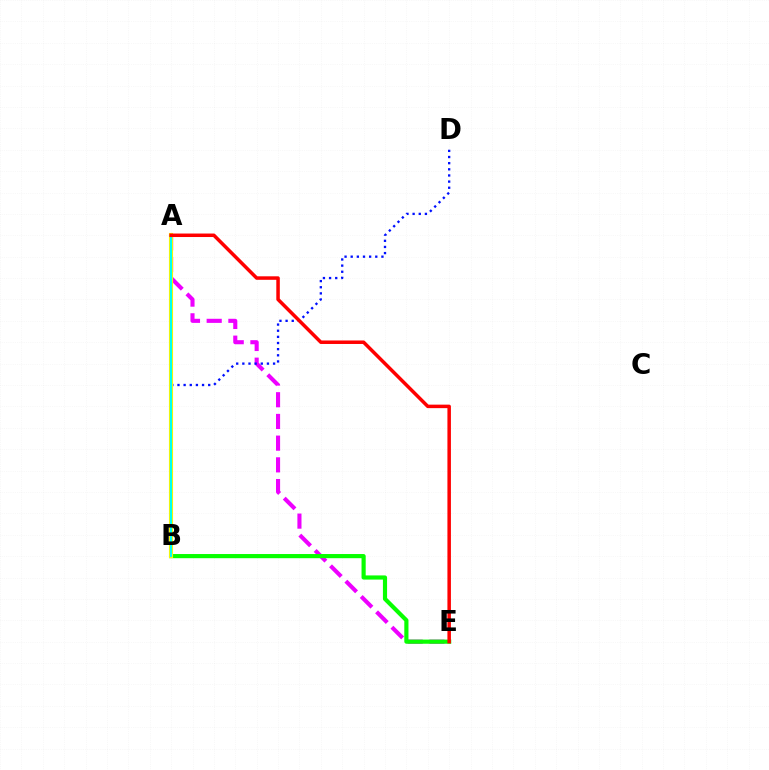{('A', 'E'): [{'color': '#ee00ff', 'line_style': 'dashed', 'thickness': 2.95}, {'color': '#ff0000', 'line_style': 'solid', 'thickness': 2.52}], ('B', 'E'): [{'color': '#08ff00', 'line_style': 'solid', 'thickness': 3.0}], ('B', 'D'): [{'color': '#0010ff', 'line_style': 'dotted', 'thickness': 1.67}], ('A', 'B'): [{'color': '#fcf500', 'line_style': 'solid', 'thickness': 2.97}, {'color': '#00fff6', 'line_style': 'solid', 'thickness': 1.52}]}